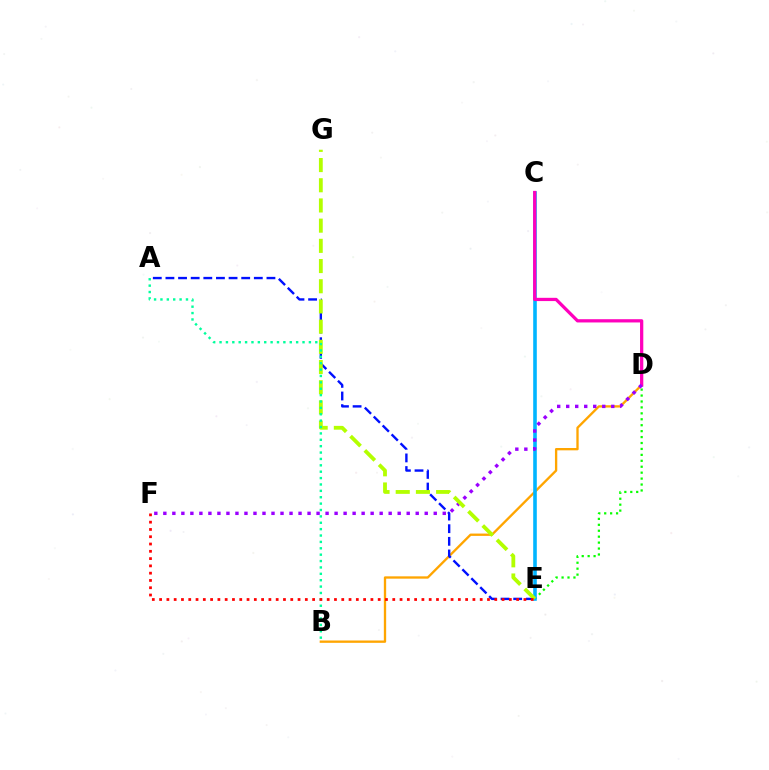{('D', 'E'): [{'color': '#08ff00', 'line_style': 'dotted', 'thickness': 1.61}], ('B', 'D'): [{'color': '#ffa500', 'line_style': 'solid', 'thickness': 1.68}], ('A', 'E'): [{'color': '#0010ff', 'line_style': 'dashed', 'thickness': 1.72}], ('C', 'E'): [{'color': '#00b5ff', 'line_style': 'solid', 'thickness': 2.59}], ('C', 'D'): [{'color': '#ff00bd', 'line_style': 'solid', 'thickness': 2.34}], ('D', 'F'): [{'color': '#9b00ff', 'line_style': 'dotted', 'thickness': 2.45}], ('E', 'G'): [{'color': '#b3ff00', 'line_style': 'dashed', 'thickness': 2.74}], ('A', 'B'): [{'color': '#00ff9d', 'line_style': 'dotted', 'thickness': 1.73}], ('E', 'F'): [{'color': '#ff0000', 'line_style': 'dotted', 'thickness': 1.98}]}